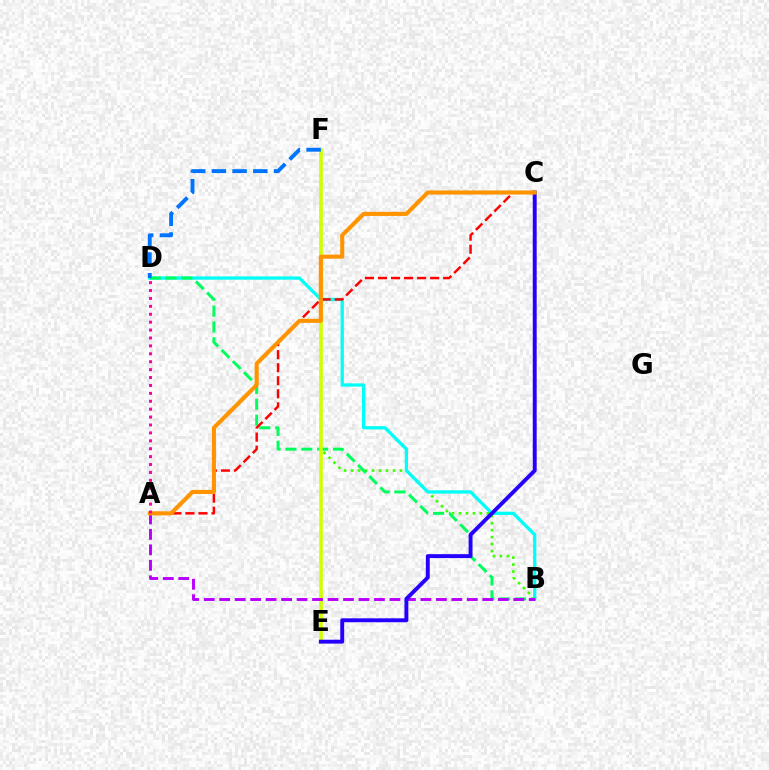{('B', 'F'): [{'color': '#3dff00', 'line_style': 'dotted', 'thickness': 1.9}], ('B', 'D'): [{'color': '#00fff6', 'line_style': 'solid', 'thickness': 2.36}, {'color': '#00ff5c', 'line_style': 'dashed', 'thickness': 2.15}], ('E', 'F'): [{'color': '#d1ff00', 'line_style': 'solid', 'thickness': 2.58}], ('D', 'F'): [{'color': '#0074ff', 'line_style': 'dashed', 'thickness': 2.81}], ('A', 'B'): [{'color': '#b900ff', 'line_style': 'dashed', 'thickness': 2.1}], ('A', 'C'): [{'color': '#ff0000', 'line_style': 'dashed', 'thickness': 1.77}, {'color': '#ff9400', 'line_style': 'solid', 'thickness': 2.95}], ('C', 'E'): [{'color': '#2500ff', 'line_style': 'solid', 'thickness': 2.81}], ('A', 'D'): [{'color': '#ff00ac', 'line_style': 'dotted', 'thickness': 2.15}]}